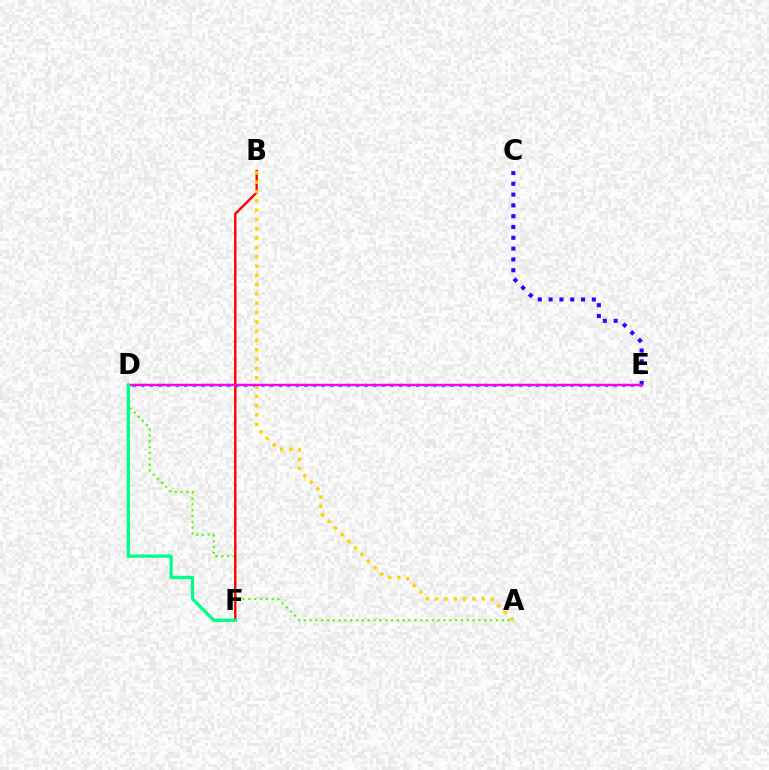{('D', 'E'): [{'color': '#009eff', 'line_style': 'dotted', 'thickness': 2.33}, {'color': '#ff00ed', 'line_style': 'solid', 'thickness': 1.74}], ('A', 'D'): [{'color': '#4fff00', 'line_style': 'dotted', 'thickness': 1.58}], ('C', 'E'): [{'color': '#3700ff', 'line_style': 'dotted', 'thickness': 2.93}], ('B', 'F'): [{'color': '#ff0000', 'line_style': 'solid', 'thickness': 1.72}], ('A', 'B'): [{'color': '#ffd500', 'line_style': 'dotted', 'thickness': 2.53}], ('D', 'F'): [{'color': '#00ff86', 'line_style': 'solid', 'thickness': 2.36}]}